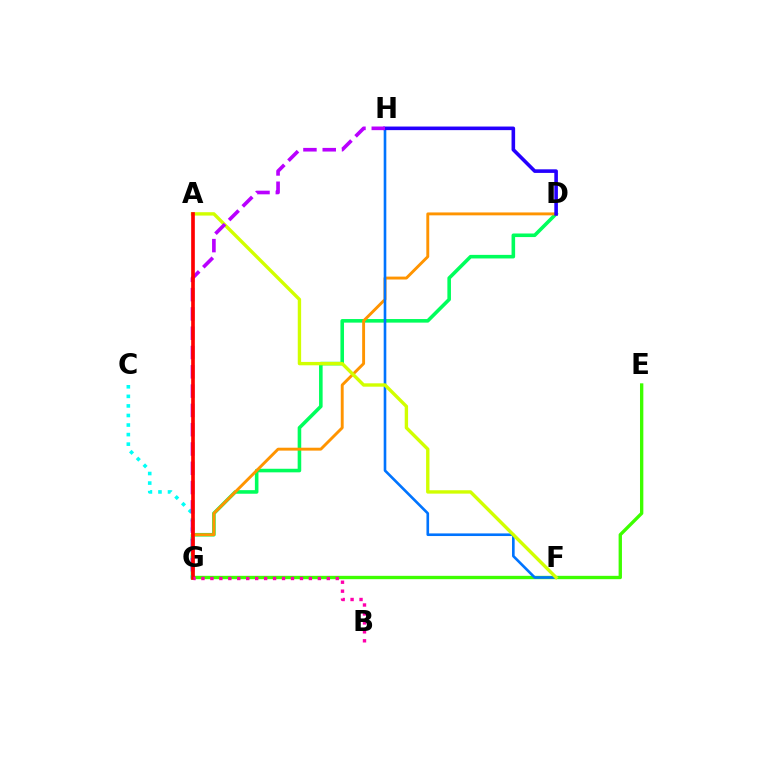{('E', 'G'): [{'color': '#3dff00', 'line_style': 'solid', 'thickness': 2.41}], ('D', 'G'): [{'color': '#00ff5c', 'line_style': 'solid', 'thickness': 2.58}, {'color': '#ff9400', 'line_style': 'solid', 'thickness': 2.09}], ('F', 'H'): [{'color': '#0074ff', 'line_style': 'solid', 'thickness': 1.89}], ('D', 'H'): [{'color': '#2500ff', 'line_style': 'solid', 'thickness': 2.58}], ('C', 'G'): [{'color': '#00fff6', 'line_style': 'dotted', 'thickness': 2.6}], ('A', 'F'): [{'color': '#d1ff00', 'line_style': 'solid', 'thickness': 2.43}], ('G', 'H'): [{'color': '#b900ff', 'line_style': 'dashed', 'thickness': 2.62}], ('A', 'G'): [{'color': '#ff0000', 'line_style': 'solid', 'thickness': 2.64}], ('B', 'G'): [{'color': '#ff00ac', 'line_style': 'dotted', 'thickness': 2.43}]}